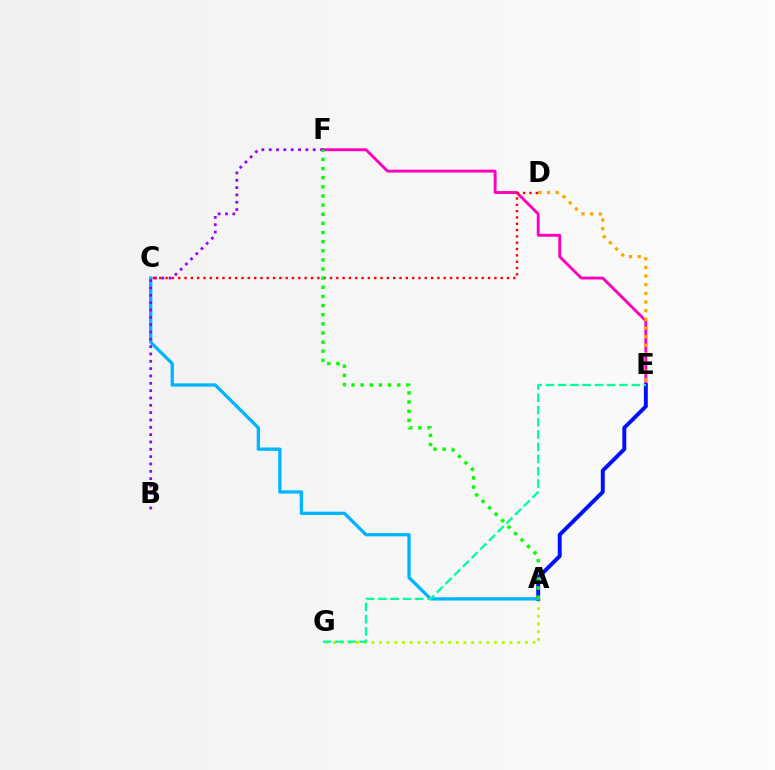{('A', 'G'): [{'color': '#b3ff00', 'line_style': 'dotted', 'thickness': 2.09}], ('E', 'F'): [{'color': '#ff00bd', 'line_style': 'solid', 'thickness': 2.08}], ('D', 'E'): [{'color': '#ffa500', 'line_style': 'dotted', 'thickness': 2.35}], ('A', 'E'): [{'color': '#0010ff', 'line_style': 'solid', 'thickness': 2.83}], ('A', 'C'): [{'color': '#00b5ff', 'line_style': 'solid', 'thickness': 2.37}], ('E', 'G'): [{'color': '#00ff9d', 'line_style': 'dashed', 'thickness': 1.66}], ('B', 'F'): [{'color': '#9b00ff', 'line_style': 'dotted', 'thickness': 1.99}], ('C', 'D'): [{'color': '#ff0000', 'line_style': 'dotted', 'thickness': 1.72}], ('A', 'F'): [{'color': '#08ff00', 'line_style': 'dotted', 'thickness': 2.48}]}